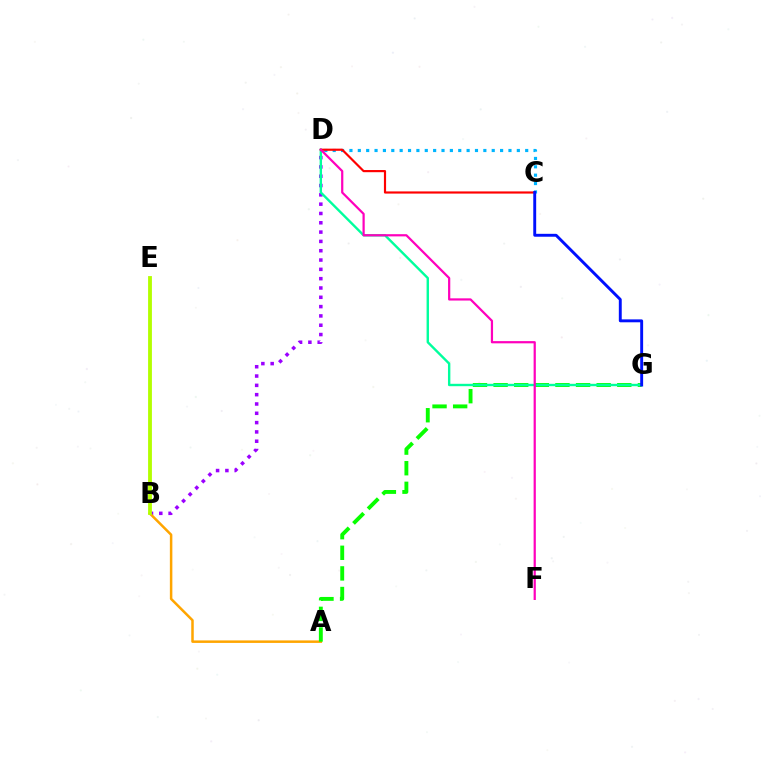{('B', 'D'): [{'color': '#9b00ff', 'line_style': 'dotted', 'thickness': 2.53}], ('A', 'B'): [{'color': '#ffa500', 'line_style': 'solid', 'thickness': 1.8}], ('C', 'D'): [{'color': '#00b5ff', 'line_style': 'dotted', 'thickness': 2.27}, {'color': '#ff0000', 'line_style': 'solid', 'thickness': 1.56}], ('A', 'G'): [{'color': '#08ff00', 'line_style': 'dashed', 'thickness': 2.8}], ('D', 'G'): [{'color': '#00ff9d', 'line_style': 'solid', 'thickness': 1.72}], ('C', 'G'): [{'color': '#0010ff', 'line_style': 'solid', 'thickness': 2.09}], ('B', 'E'): [{'color': '#b3ff00', 'line_style': 'solid', 'thickness': 2.76}], ('D', 'F'): [{'color': '#ff00bd', 'line_style': 'solid', 'thickness': 1.6}]}